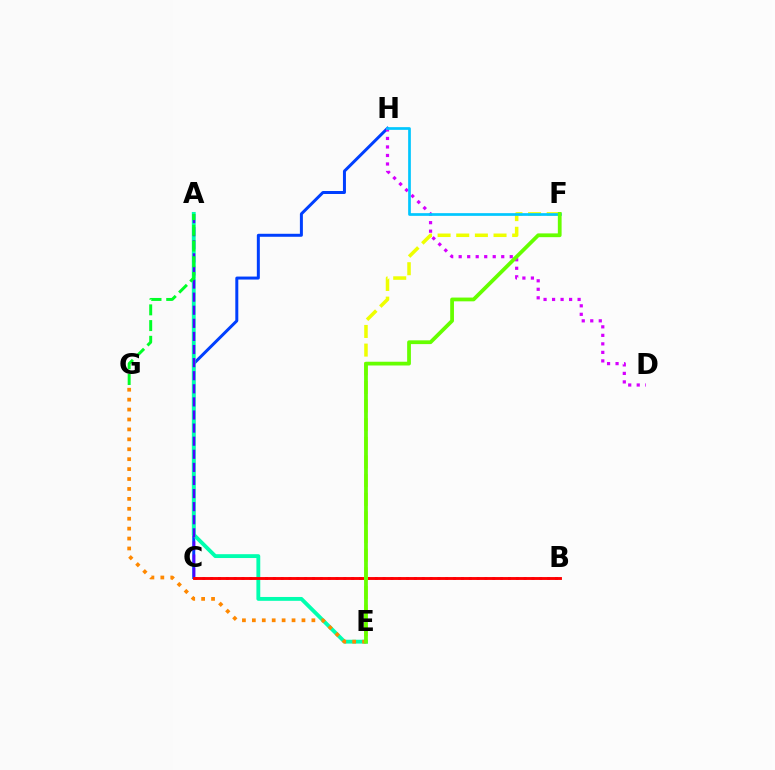{('C', 'H'): [{'color': '#003fff', 'line_style': 'solid', 'thickness': 2.15}], ('B', 'C'): [{'color': '#ff00a0', 'line_style': 'dotted', 'thickness': 2.13}, {'color': '#ff0000', 'line_style': 'solid', 'thickness': 2.08}], ('A', 'E'): [{'color': '#00ffaf', 'line_style': 'solid', 'thickness': 2.77}], ('E', 'G'): [{'color': '#ff8800', 'line_style': 'dotted', 'thickness': 2.7}], ('D', 'H'): [{'color': '#d600ff', 'line_style': 'dotted', 'thickness': 2.31}], ('E', 'F'): [{'color': '#eeff00', 'line_style': 'dashed', 'thickness': 2.53}, {'color': '#66ff00', 'line_style': 'solid', 'thickness': 2.71}], ('A', 'C'): [{'color': '#4f00ff', 'line_style': 'dashed', 'thickness': 1.78}], ('F', 'H'): [{'color': '#00c7ff', 'line_style': 'solid', 'thickness': 1.95}], ('A', 'G'): [{'color': '#00ff27', 'line_style': 'dashed', 'thickness': 2.14}]}